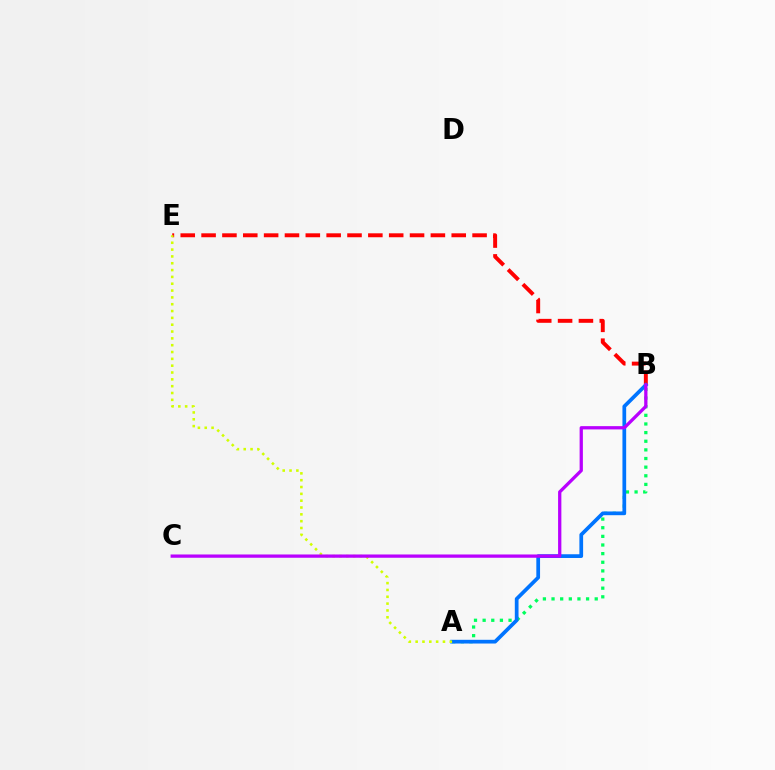{('A', 'B'): [{'color': '#00ff5c', 'line_style': 'dotted', 'thickness': 2.35}, {'color': '#0074ff', 'line_style': 'solid', 'thickness': 2.68}], ('B', 'E'): [{'color': '#ff0000', 'line_style': 'dashed', 'thickness': 2.83}], ('A', 'E'): [{'color': '#d1ff00', 'line_style': 'dotted', 'thickness': 1.86}], ('B', 'C'): [{'color': '#b900ff', 'line_style': 'solid', 'thickness': 2.36}]}